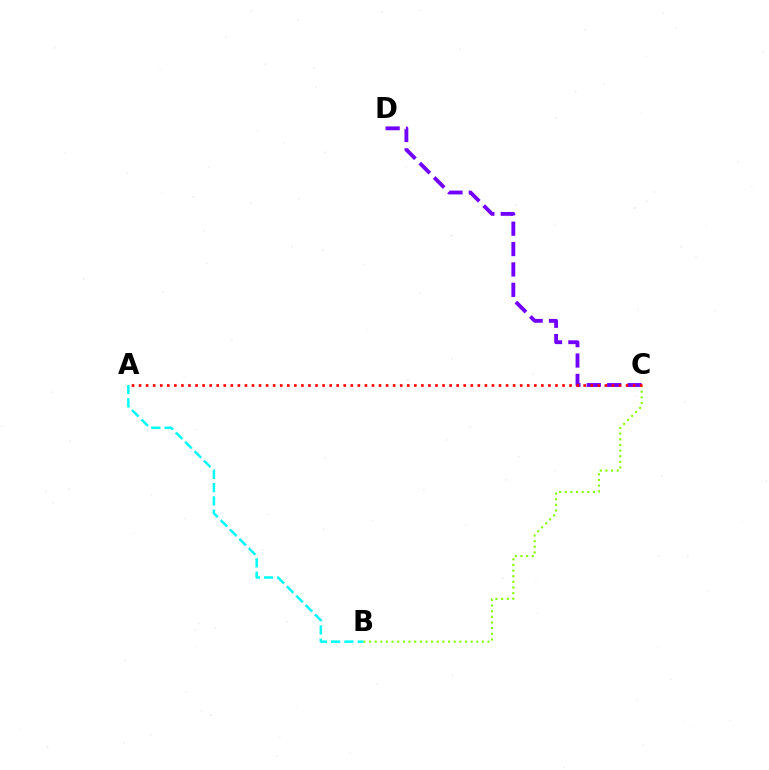{('A', 'B'): [{'color': '#00fff6', 'line_style': 'dashed', 'thickness': 1.8}], ('C', 'D'): [{'color': '#7200ff', 'line_style': 'dashed', 'thickness': 2.77}], ('B', 'C'): [{'color': '#84ff00', 'line_style': 'dotted', 'thickness': 1.53}], ('A', 'C'): [{'color': '#ff0000', 'line_style': 'dotted', 'thickness': 1.92}]}